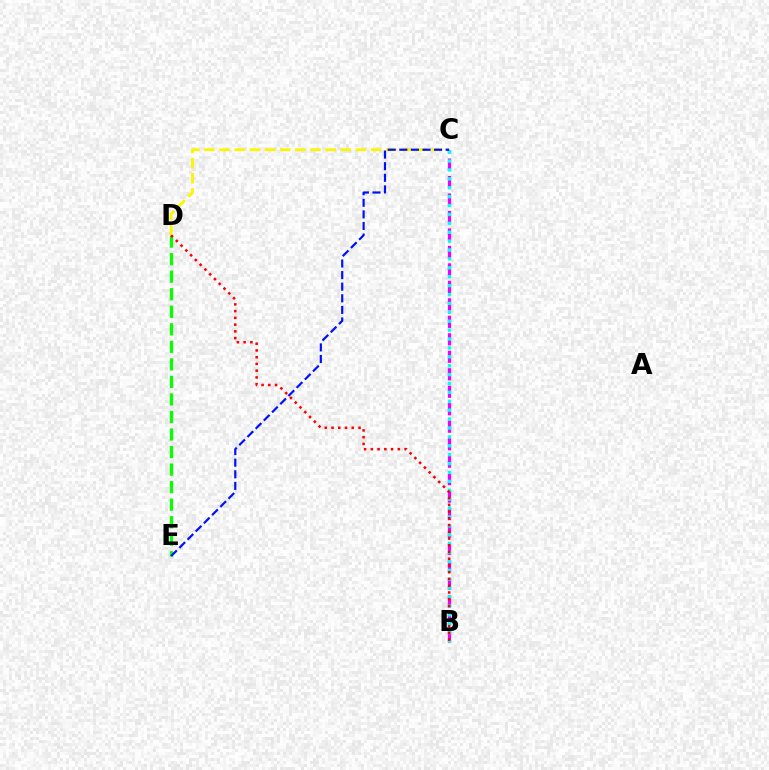{('D', 'E'): [{'color': '#08ff00', 'line_style': 'dashed', 'thickness': 2.38}], ('C', 'D'): [{'color': '#fcf500', 'line_style': 'dashed', 'thickness': 2.06}], ('B', 'C'): [{'color': '#ee00ff', 'line_style': 'dashed', 'thickness': 2.37}, {'color': '#00fff6', 'line_style': 'dotted', 'thickness': 2.42}], ('B', 'D'): [{'color': '#ff0000', 'line_style': 'dotted', 'thickness': 1.83}], ('C', 'E'): [{'color': '#0010ff', 'line_style': 'dashed', 'thickness': 1.58}]}